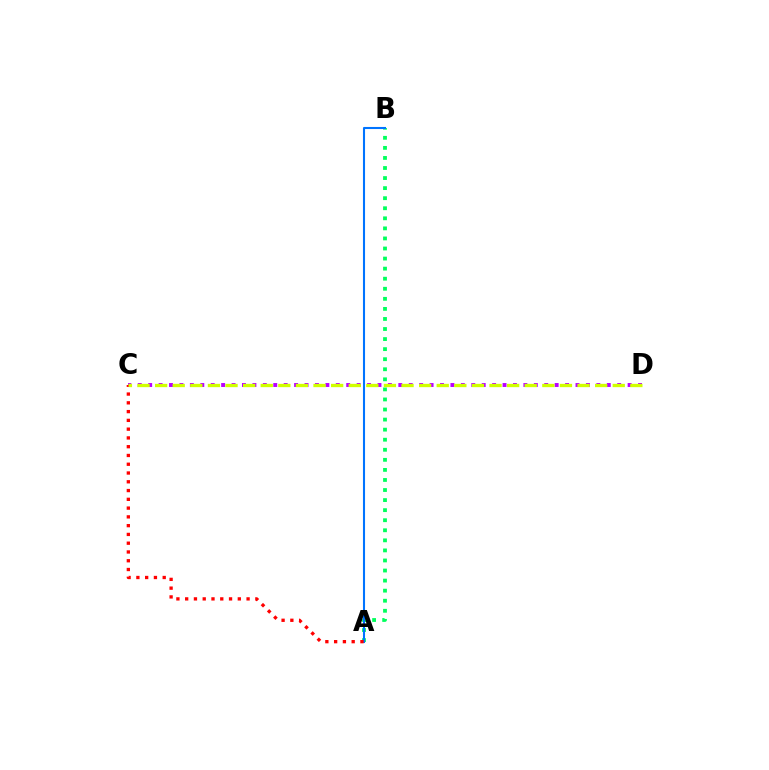{('C', 'D'): [{'color': '#b900ff', 'line_style': 'dotted', 'thickness': 2.83}, {'color': '#d1ff00', 'line_style': 'dashed', 'thickness': 2.39}], ('A', 'B'): [{'color': '#00ff5c', 'line_style': 'dotted', 'thickness': 2.73}, {'color': '#0074ff', 'line_style': 'solid', 'thickness': 1.5}], ('A', 'C'): [{'color': '#ff0000', 'line_style': 'dotted', 'thickness': 2.38}]}